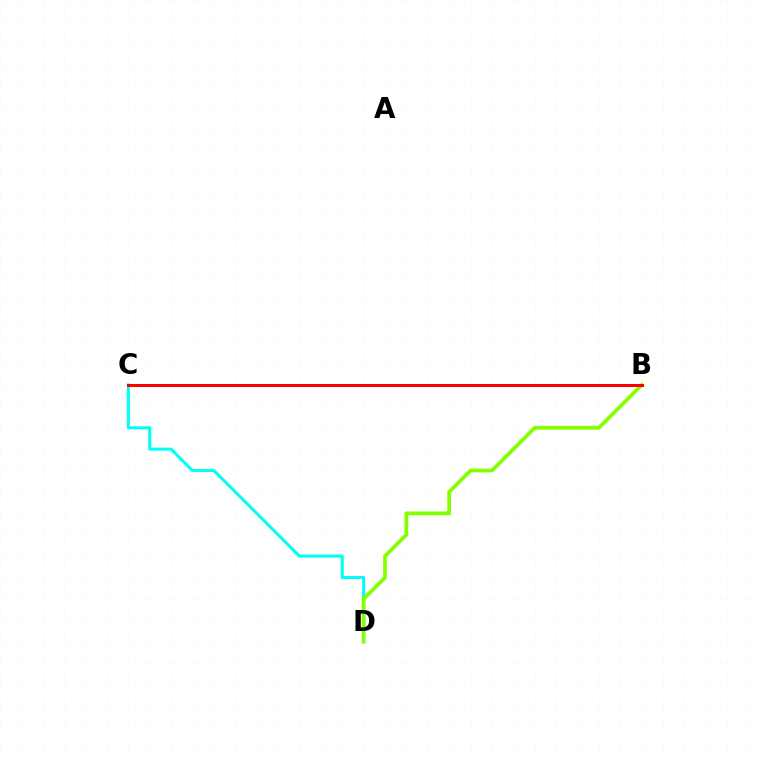{('C', 'D'): [{'color': '#00fff6', 'line_style': 'solid', 'thickness': 2.21}], ('B', 'D'): [{'color': '#84ff00', 'line_style': 'solid', 'thickness': 2.69}], ('B', 'C'): [{'color': '#7200ff', 'line_style': 'solid', 'thickness': 2.15}, {'color': '#ff0000', 'line_style': 'solid', 'thickness': 2.14}]}